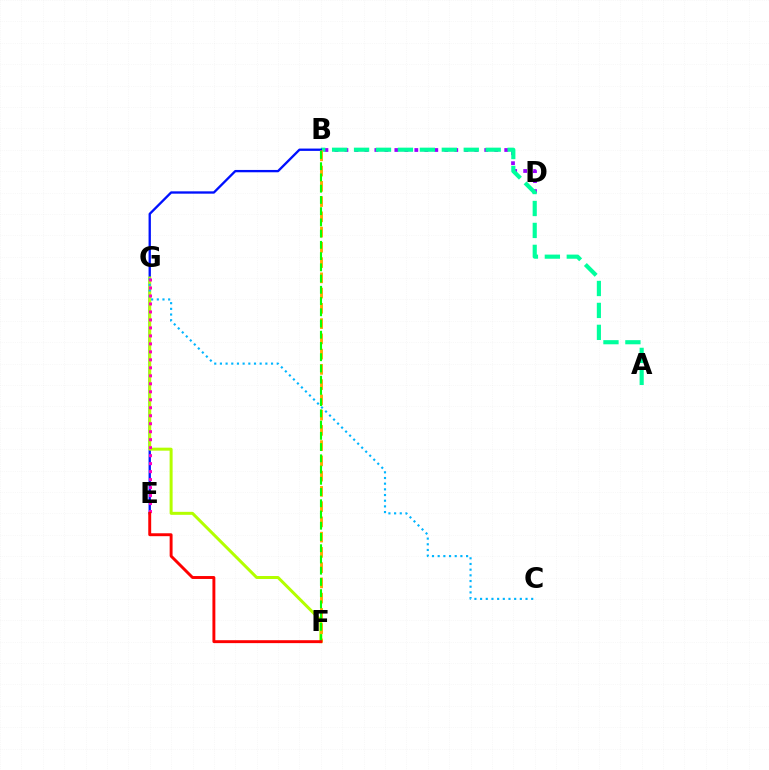{('B', 'D'): [{'color': '#9b00ff', 'line_style': 'dotted', 'thickness': 2.71}], ('A', 'B'): [{'color': '#00ff9d', 'line_style': 'dashed', 'thickness': 2.98}], ('B', 'E'): [{'color': '#0010ff', 'line_style': 'solid', 'thickness': 1.68}], ('F', 'G'): [{'color': '#b3ff00', 'line_style': 'solid', 'thickness': 2.16}], ('C', 'G'): [{'color': '#00b5ff', 'line_style': 'dotted', 'thickness': 1.54}], ('B', 'F'): [{'color': '#ffa500', 'line_style': 'dashed', 'thickness': 2.07}, {'color': '#08ff00', 'line_style': 'dashed', 'thickness': 1.53}], ('E', 'G'): [{'color': '#ff00bd', 'line_style': 'dotted', 'thickness': 2.17}], ('E', 'F'): [{'color': '#ff0000', 'line_style': 'solid', 'thickness': 2.1}]}